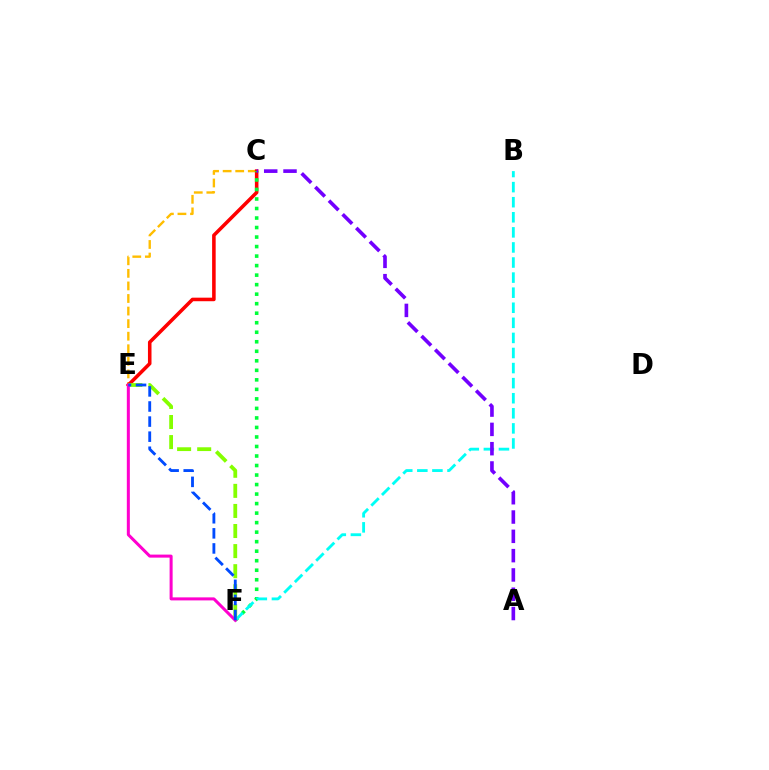{('C', 'E'): [{'color': '#ffbd00', 'line_style': 'dashed', 'thickness': 1.71}, {'color': '#ff0000', 'line_style': 'solid', 'thickness': 2.56}], ('C', 'F'): [{'color': '#00ff39', 'line_style': 'dotted', 'thickness': 2.59}], ('B', 'F'): [{'color': '#00fff6', 'line_style': 'dashed', 'thickness': 2.05}], ('A', 'C'): [{'color': '#7200ff', 'line_style': 'dashed', 'thickness': 2.62}], ('E', 'F'): [{'color': '#84ff00', 'line_style': 'dashed', 'thickness': 2.73}, {'color': '#ff00cf', 'line_style': 'solid', 'thickness': 2.18}, {'color': '#004bff', 'line_style': 'dashed', 'thickness': 2.05}]}